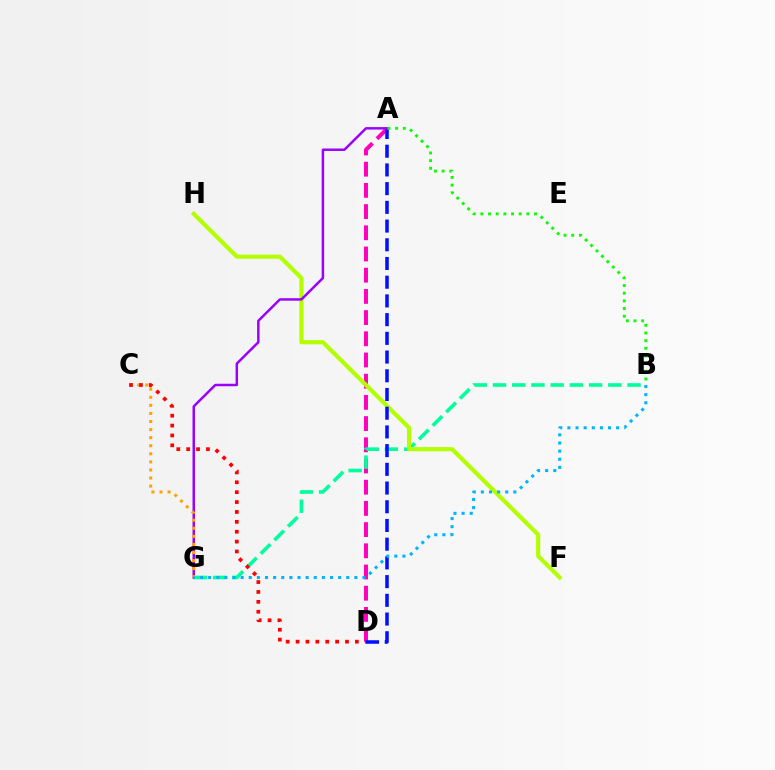{('A', 'D'): [{'color': '#ff00bd', 'line_style': 'dashed', 'thickness': 2.88}, {'color': '#0010ff', 'line_style': 'dashed', 'thickness': 2.54}], ('B', 'G'): [{'color': '#00ff9d', 'line_style': 'dashed', 'thickness': 2.61}, {'color': '#00b5ff', 'line_style': 'dotted', 'thickness': 2.21}], ('F', 'H'): [{'color': '#b3ff00', 'line_style': 'solid', 'thickness': 2.98}], ('A', 'G'): [{'color': '#9b00ff', 'line_style': 'solid', 'thickness': 1.78}], ('C', 'G'): [{'color': '#ffa500', 'line_style': 'dotted', 'thickness': 2.19}], ('A', 'B'): [{'color': '#08ff00', 'line_style': 'dotted', 'thickness': 2.08}], ('C', 'D'): [{'color': '#ff0000', 'line_style': 'dotted', 'thickness': 2.69}]}